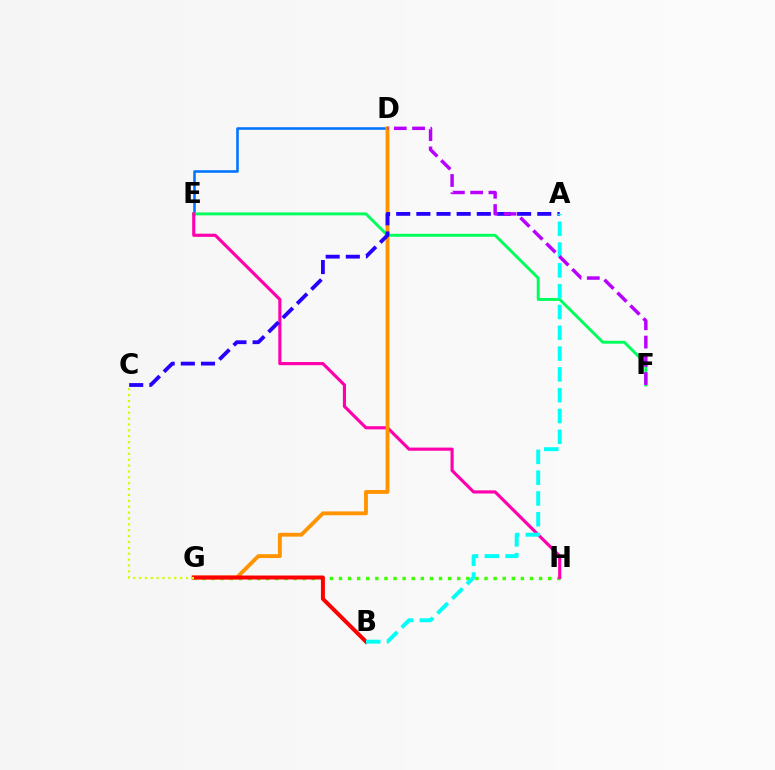{('D', 'E'): [{'color': '#0074ff', 'line_style': 'solid', 'thickness': 1.84}], ('G', 'H'): [{'color': '#3dff00', 'line_style': 'dotted', 'thickness': 2.47}], ('E', 'F'): [{'color': '#00ff5c', 'line_style': 'solid', 'thickness': 2.1}], ('E', 'H'): [{'color': '#ff00ac', 'line_style': 'solid', 'thickness': 2.26}], ('D', 'G'): [{'color': '#ff9400', 'line_style': 'solid', 'thickness': 2.77}], ('A', 'C'): [{'color': '#2500ff', 'line_style': 'dashed', 'thickness': 2.74}], ('B', 'G'): [{'color': '#ff0000', 'line_style': 'solid', 'thickness': 2.86}], ('A', 'B'): [{'color': '#00fff6', 'line_style': 'dashed', 'thickness': 2.83}], ('C', 'G'): [{'color': '#d1ff00', 'line_style': 'dotted', 'thickness': 1.6}], ('D', 'F'): [{'color': '#b900ff', 'line_style': 'dashed', 'thickness': 2.48}]}